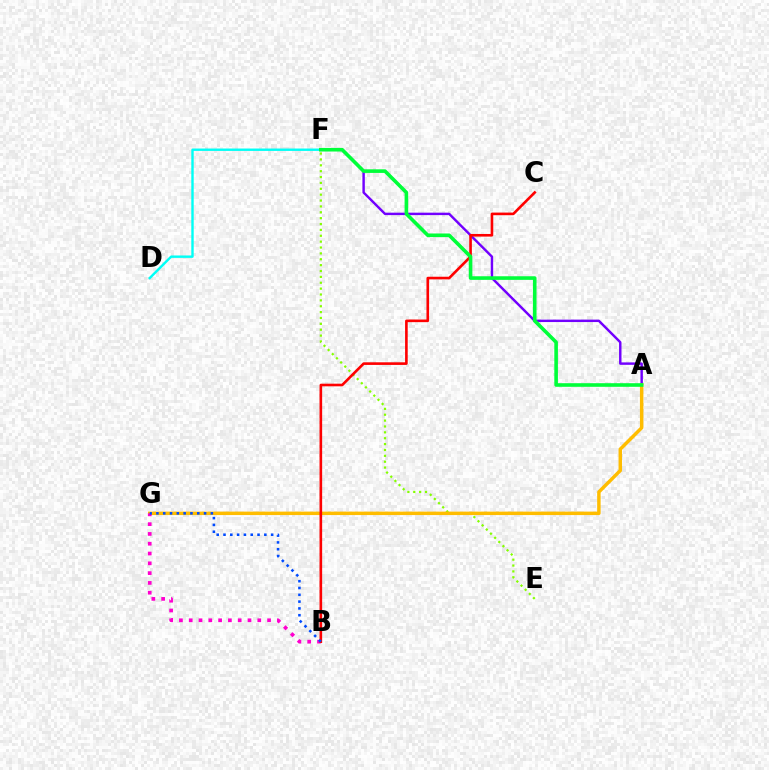{('A', 'F'): [{'color': '#7200ff', 'line_style': 'solid', 'thickness': 1.75}, {'color': '#00ff39', 'line_style': 'solid', 'thickness': 2.6}], ('E', 'F'): [{'color': '#84ff00', 'line_style': 'dotted', 'thickness': 1.6}], ('D', 'F'): [{'color': '#00fff6', 'line_style': 'solid', 'thickness': 1.73}], ('A', 'G'): [{'color': '#ffbd00', 'line_style': 'solid', 'thickness': 2.49}], ('B', 'G'): [{'color': '#ff00cf', 'line_style': 'dotted', 'thickness': 2.66}, {'color': '#004bff', 'line_style': 'dotted', 'thickness': 1.85}], ('B', 'C'): [{'color': '#ff0000', 'line_style': 'solid', 'thickness': 1.89}]}